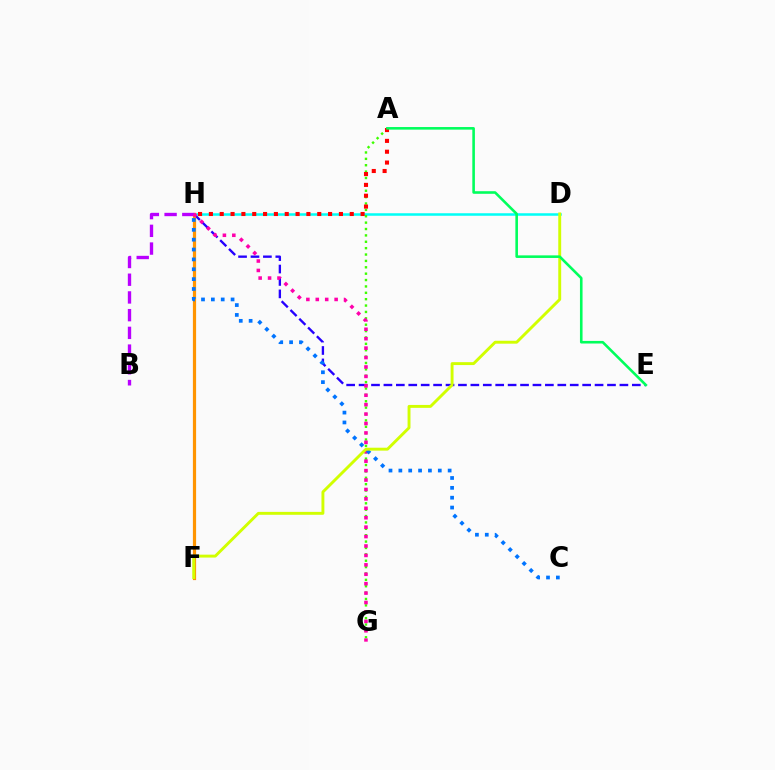{('E', 'H'): [{'color': '#2500ff', 'line_style': 'dashed', 'thickness': 1.69}], ('D', 'H'): [{'color': '#00fff6', 'line_style': 'solid', 'thickness': 1.81}], ('F', 'H'): [{'color': '#ff9400', 'line_style': 'solid', 'thickness': 2.31}], ('A', 'G'): [{'color': '#3dff00', 'line_style': 'dotted', 'thickness': 1.73}], ('B', 'H'): [{'color': '#b900ff', 'line_style': 'dashed', 'thickness': 2.41}], ('G', 'H'): [{'color': '#ff00ac', 'line_style': 'dotted', 'thickness': 2.56}], ('C', 'H'): [{'color': '#0074ff', 'line_style': 'dotted', 'thickness': 2.68}], ('D', 'F'): [{'color': '#d1ff00', 'line_style': 'solid', 'thickness': 2.09}], ('A', 'H'): [{'color': '#ff0000', 'line_style': 'dotted', 'thickness': 2.94}], ('A', 'E'): [{'color': '#00ff5c', 'line_style': 'solid', 'thickness': 1.87}]}